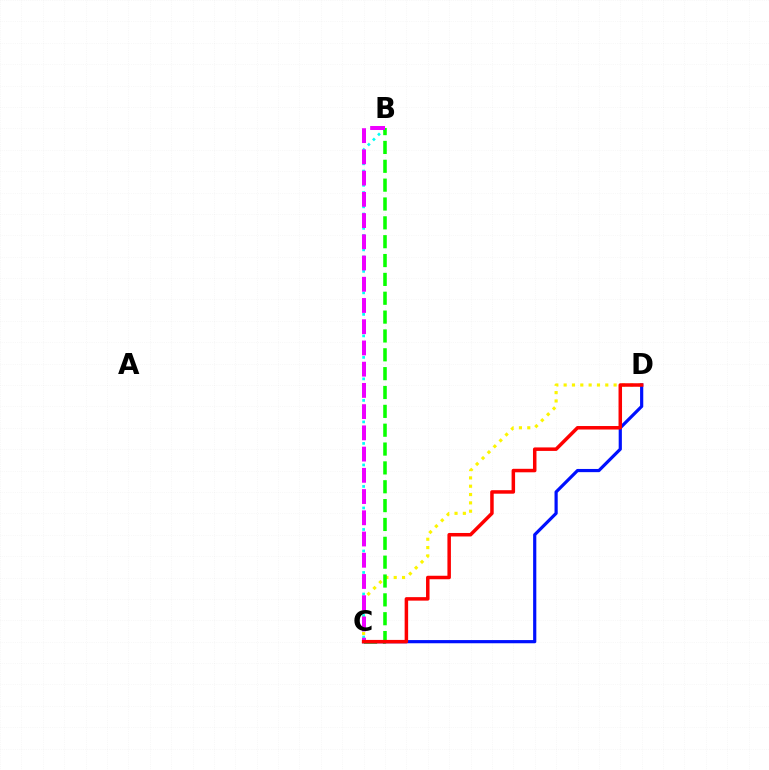{('C', 'D'): [{'color': '#fcf500', 'line_style': 'dotted', 'thickness': 2.26}, {'color': '#0010ff', 'line_style': 'solid', 'thickness': 2.29}, {'color': '#ff0000', 'line_style': 'solid', 'thickness': 2.52}], ('B', 'C'): [{'color': '#00fff6', 'line_style': 'dotted', 'thickness': 1.95}, {'color': '#08ff00', 'line_style': 'dashed', 'thickness': 2.56}, {'color': '#ee00ff', 'line_style': 'dashed', 'thickness': 2.88}]}